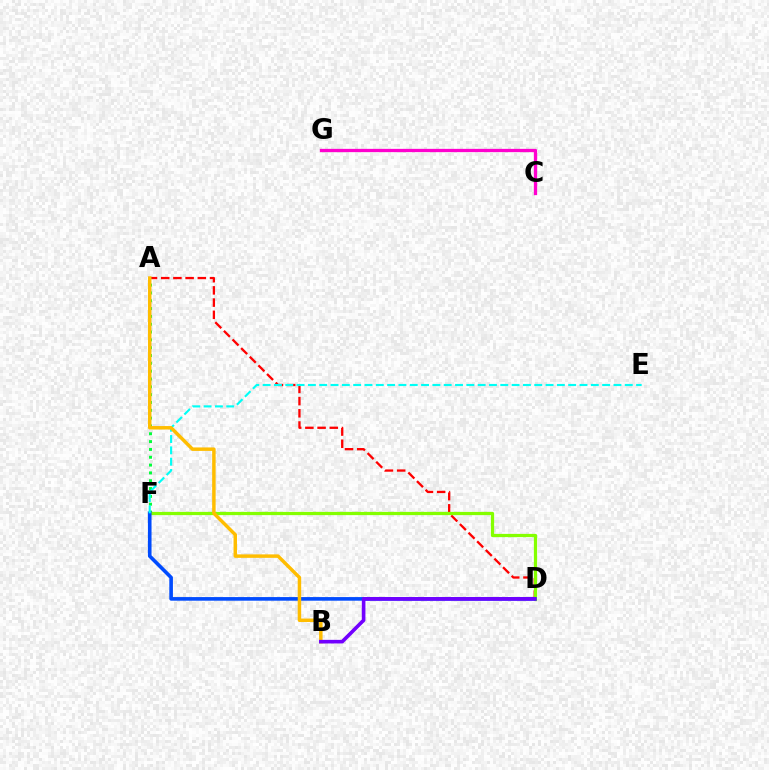{('A', 'D'): [{'color': '#ff0000', 'line_style': 'dashed', 'thickness': 1.66}], ('A', 'F'): [{'color': '#00ff39', 'line_style': 'dotted', 'thickness': 2.13}], ('D', 'F'): [{'color': '#84ff00', 'line_style': 'solid', 'thickness': 2.34}, {'color': '#004bff', 'line_style': 'solid', 'thickness': 2.6}], ('C', 'G'): [{'color': '#ff00cf', 'line_style': 'solid', 'thickness': 2.37}], ('E', 'F'): [{'color': '#00fff6', 'line_style': 'dashed', 'thickness': 1.54}], ('A', 'B'): [{'color': '#ffbd00', 'line_style': 'solid', 'thickness': 2.49}], ('B', 'D'): [{'color': '#7200ff', 'line_style': 'solid', 'thickness': 2.61}]}